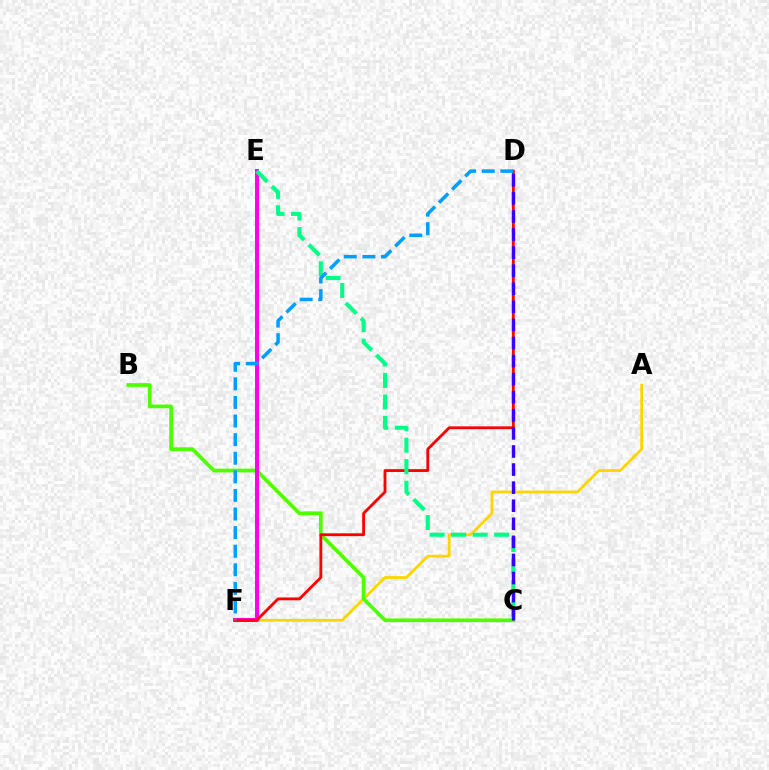{('A', 'F'): [{'color': '#ffd500', 'line_style': 'solid', 'thickness': 2.02}], ('B', 'C'): [{'color': '#4fff00', 'line_style': 'solid', 'thickness': 2.69}], ('E', 'F'): [{'color': '#ff00ed', 'line_style': 'solid', 'thickness': 2.87}], ('D', 'F'): [{'color': '#ff0000', 'line_style': 'solid', 'thickness': 2.04}, {'color': '#009eff', 'line_style': 'dashed', 'thickness': 2.53}], ('C', 'E'): [{'color': '#00ff86', 'line_style': 'dashed', 'thickness': 2.93}], ('C', 'D'): [{'color': '#3700ff', 'line_style': 'dashed', 'thickness': 2.46}]}